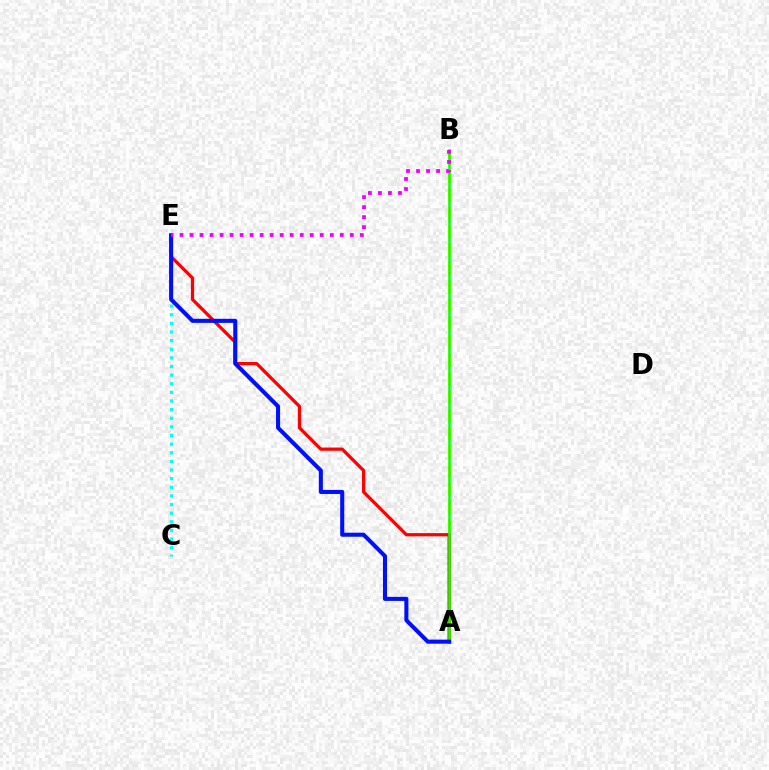{('A', 'B'): [{'color': '#fcf500', 'line_style': 'dashed', 'thickness': 2.5}, {'color': '#08ff00', 'line_style': 'solid', 'thickness': 1.82}], ('C', 'E'): [{'color': '#00fff6', 'line_style': 'dotted', 'thickness': 2.34}], ('A', 'E'): [{'color': '#ff0000', 'line_style': 'solid', 'thickness': 2.33}, {'color': '#0010ff', 'line_style': 'solid', 'thickness': 2.93}], ('B', 'E'): [{'color': '#ee00ff', 'line_style': 'dotted', 'thickness': 2.72}]}